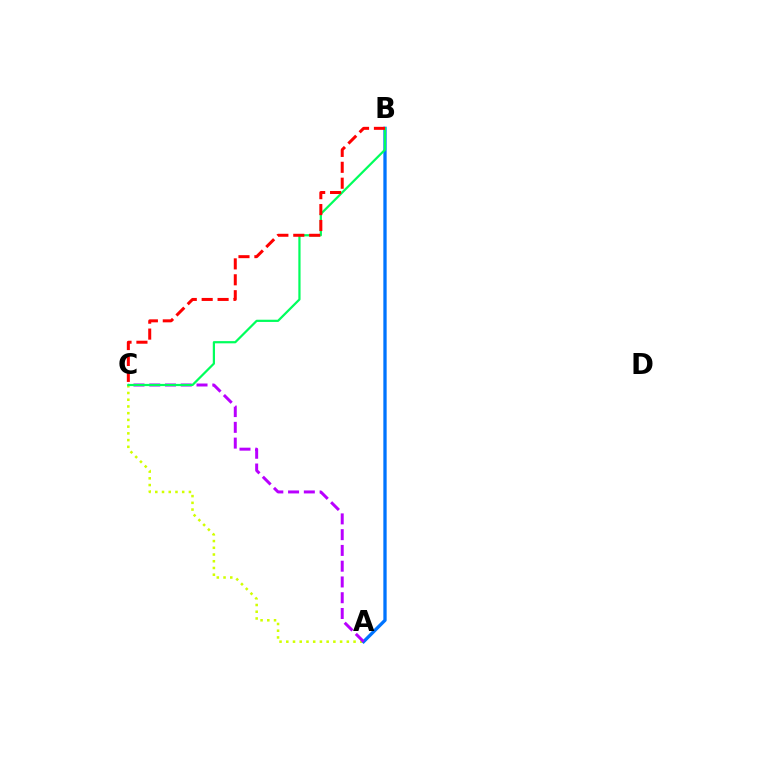{('A', 'C'): [{'color': '#d1ff00', 'line_style': 'dotted', 'thickness': 1.83}, {'color': '#b900ff', 'line_style': 'dashed', 'thickness': 2.14}], ('A', 'B'): [{'color': '#0074ff', 'line_style': 'solid', 'thickness': 2.38}], ('B', 'C'): [{'color': '#00ff5c', 'line_style': 'solid', 'thickness': 1.6}, {'color': '#ff0000', 'line_style': 'dashed', 'thickness': 2.16}]}